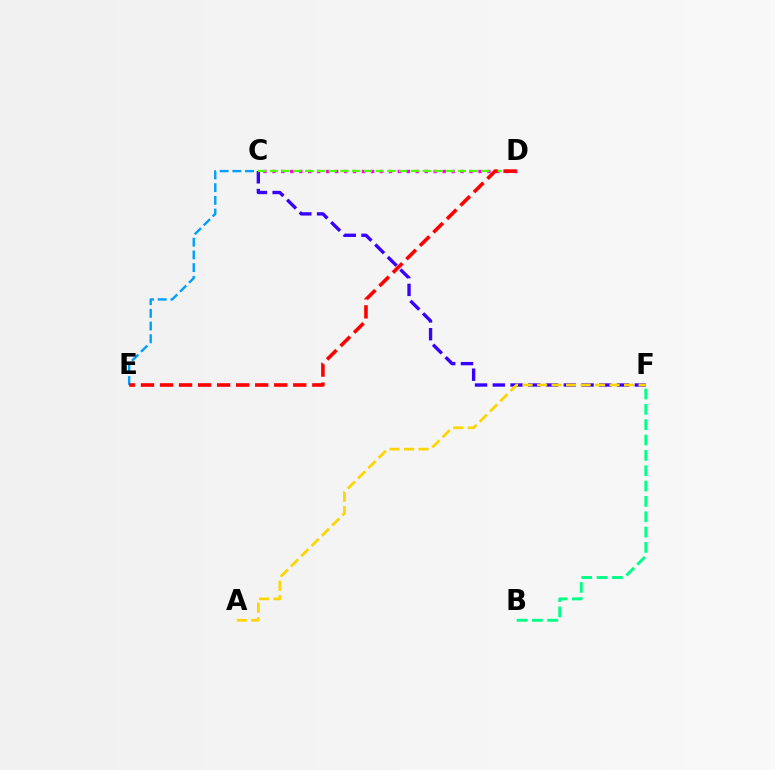{('B', 'F'): [{'color': '#00ff86', 'line_style': 'dashed', 'thickness': 2.08}], ('C', 'D'): [{'color': '#ff00ed', 'line_style': 'dotted', 'thickness': 2.43}, {'color': '#4fff00', 'line_style': 'dashed', 'thickness': 1.6}], ('C', 'E'): [{'color': '#009eff', 'line_style': 'dashed', 'thickness': 1.73}], ('C', 'F'): [{'color': '#3700ff', 'line_style': 'dashed', 'thickness': 2.41}], ('A', 'F'): [{'color': '#ffd500', 'line_style': 'dashed', 'thickness': 1.97}], ('D', 'E'): [{'color': '#ff0000', 'line_style': 'dashed', 'thickness': 2.59}]}